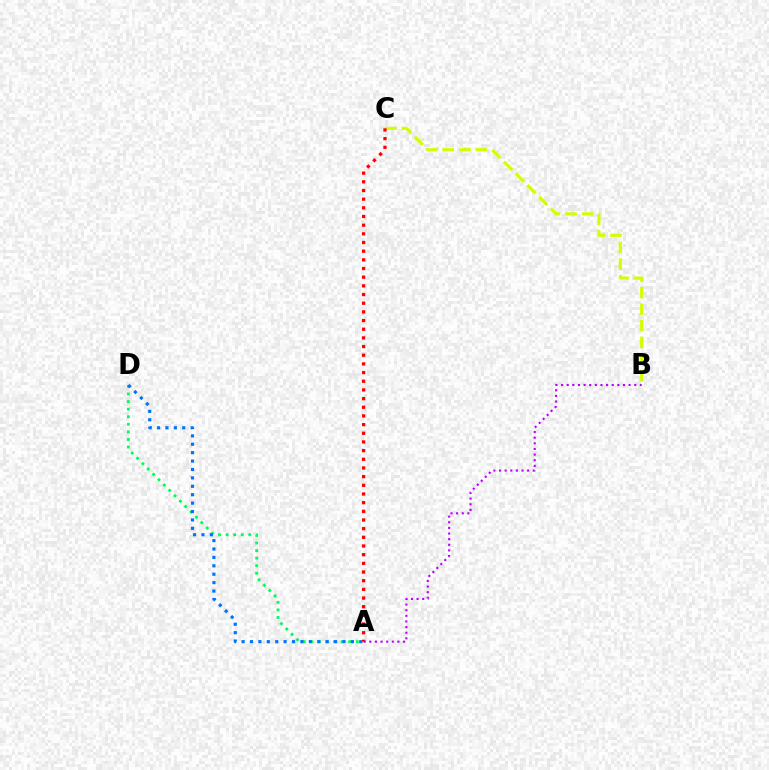{('A', 'D'): [{'color': '#00ff5c', 'line_style': 'dotted', 'thickness': 2.06}, {'color': '#0074ff', 'line_style': 'dotted', 'thickness': 2.28}], ('B', 'C'): [{'color': '#d1ff00', 'line_style': 'dashed', 'thickness': 2.25}], ('A', 'C'): [{'color': '#ff0000', 'line_style': 'dotted', 'thickness': 2.36}], ('A', 'B'): [{'color': '#b900ff', 'line_style': 'dotted', 'thickness': 1.53}]}